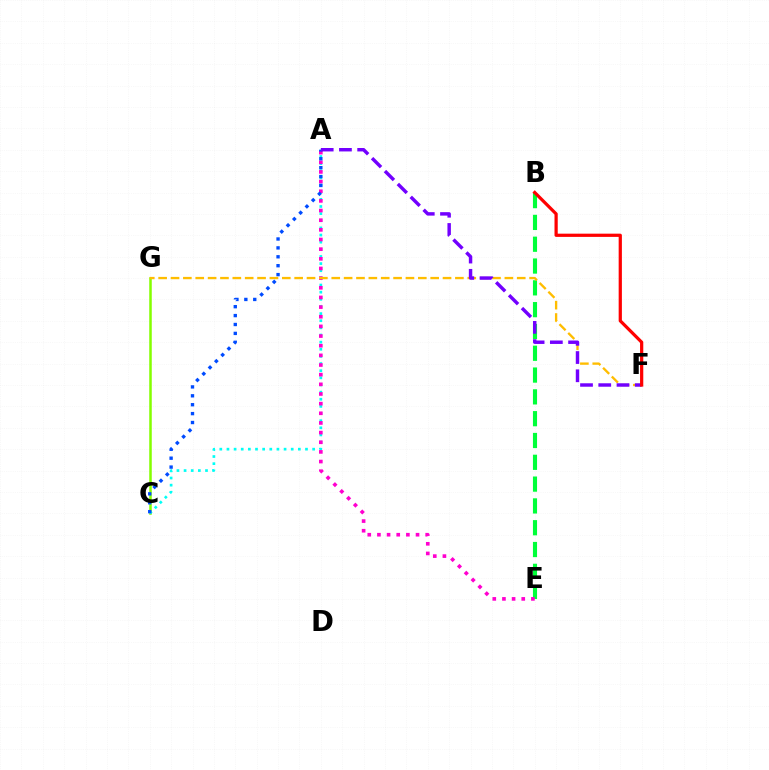{('C', 'G'): [{'color': '#84ff00', 'line_style': 'solid', 'thickness': 1.82}], ('A', 'C'): [{'color': '#00fff6', 'line_style': 'dotted', 'thickness': 1.94}, {'color': '#004bff', 'line_style': 'dotted', 'thickness': 2.42}], ('B', 'E'): [{'color': '#00ff39', 'line_style': 'dashed', 'thickness': 2.96}], ('A', 'E'): [{'color': '#ff00cf', 'line_style': 'dotted', 'thickness': 2.62}], ('F', 'G'): [{'color': '#ffbd00', 'line_style': 'dashed', 'thickness': 1.68}], ('A', 'F'): [{'color': '#7200ff', 'line_style': 'dashed', 'thickness': 2.48}], ('B', 'F'): [{'color': '#ff0000', 'line_style': 'solid', 'thickness': 2.32}]}